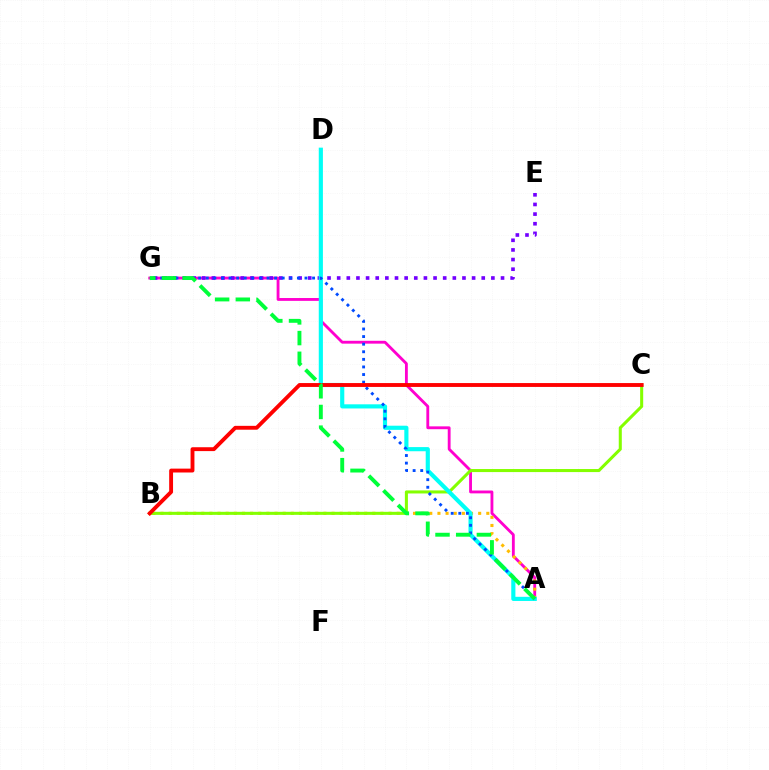{('A', 'G'): [{'color': '#ff00cf', 'line_style': 'solid', 'thickness': 2.05}, {'color': '#004bff', 'line_style': 'dotted', 'thickness': 2.06}, {'color': '#00ff39', 'line_style': 'dashed', 'thickness': 2.81}], ('A', 'B'): [{'color': '#ffbd00', 'line_style': 'dotted', 'thickness': 2.21}], ('E', 'G'): [{'color': '#7200ff', 'line_style': 'dotted', 'thickness': 2.62}], ('B', 'C'): [{'color': '#84ff00', 'line_style': 'solid', 'thickness': 2.19}, {'color': '#ff0000', 'line_style': 'solid', 'thickness': 2.79}], ('A', 'D'): [{'color': '#00fff6', 'line_style': 'solid', 'thickness': 2.98}]}